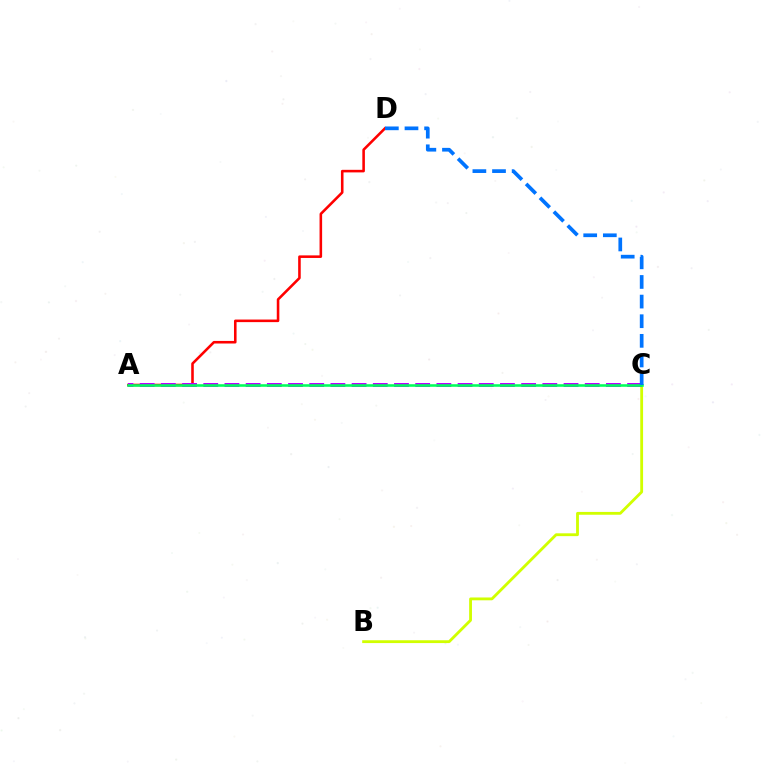{('A', 'D'): [{'color': '#ff0000', 'line_style': 'solid', 'thickness': 1.85}], ('B', 'C'): [{'color': '#d1ff00', 'line_style': 'solid', 'thickness': 2.03}], ('A', 'C'): [{'color': '#b900ff', 'line_style': 'dashed', 'thickness': 2.88}, {'color': '#00ff5c', 'line_style': 'solid', 'thickness': 1.85}], ('C', 'D'): [{'color': '#0074ff', 'line_style': 'dashed', 'thickness': 2.67}]}